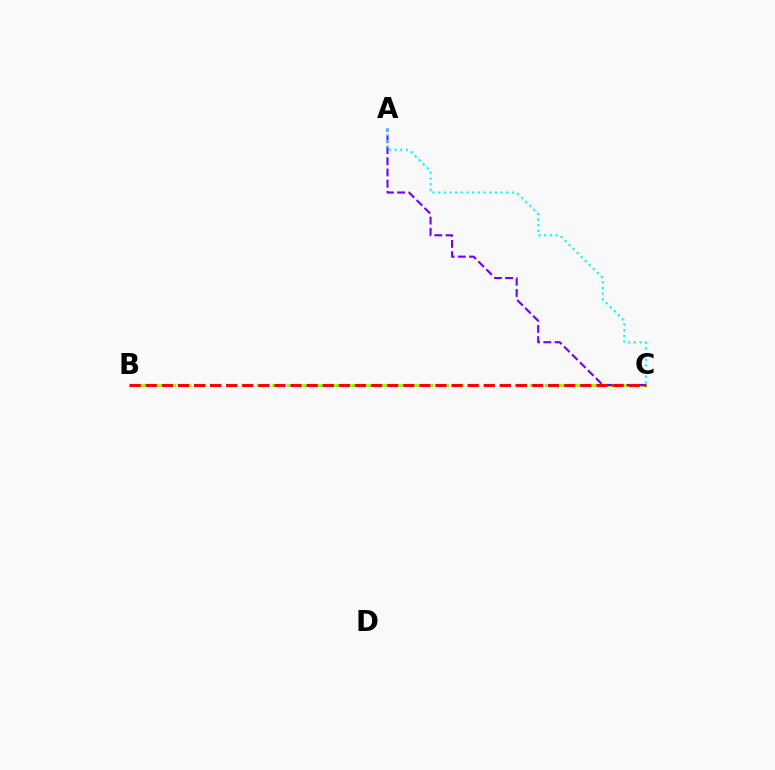{('B', 'C'): [{'color': '#84ff00', 'line_style': 'dashed', 'thickness': 2.06}, {'color': '#ff0000', 'line_style': 'dashed', 'thickness': 2.19}], ('A', 'C'): [{'color': '#7200ff', 'line_style': 'dashed', 'thickness': 1.52}, {'color': '#00fff6', 'line_style': 'dotted', 'thickness': 1.54}]}